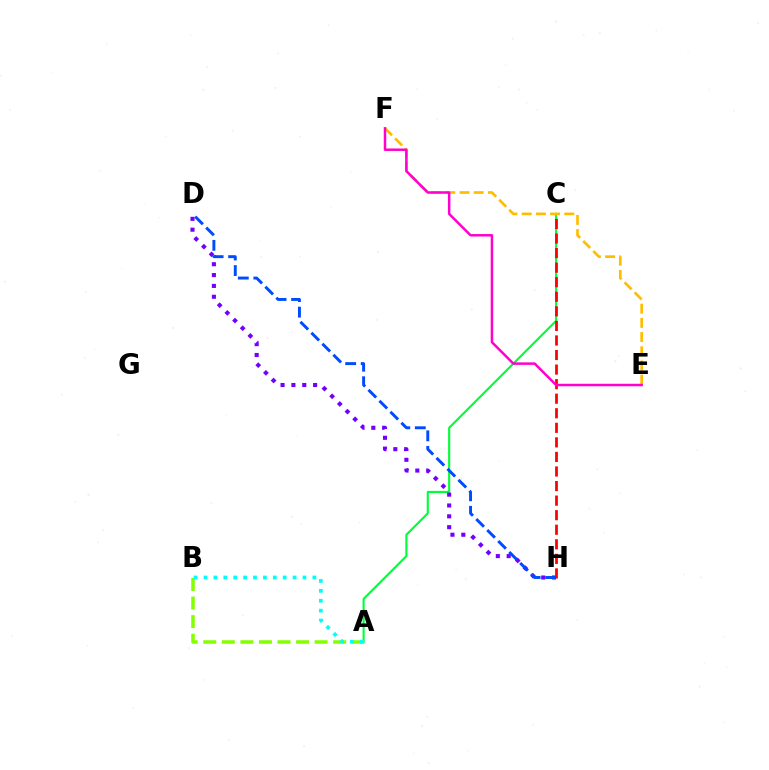{('A', 'C'): [{'color': '#00ff39', 'line_style': 'solid', 'thickness': 1.54}], ('D', 'H'): [{'color': '#7200ff', 'line_style': 'dotted', 'thickness': 2.95}, {'color': '#004bff', 'line_style': 'dashed', 'thickness': 2.11}], ('C', 'H'): [{'color': '#ff0000', 'line_style': 'dashed', 'thickness': 1.98}], ('A', 'B'): [{'color': '#84ff00', 'line_style': 'dashed', 'thickness': 2.52}, {'color': '#00fff6', 'line_style': 'dotted', 'thickness': 2.69}], ('E', 'F'): [{'color': '#ffbd00', 'line_style': 'dashed', 'thickness': 1.93}, {'color': '#ff00cf', 'line_style': 'solid', 'thickness': 1.79}]}